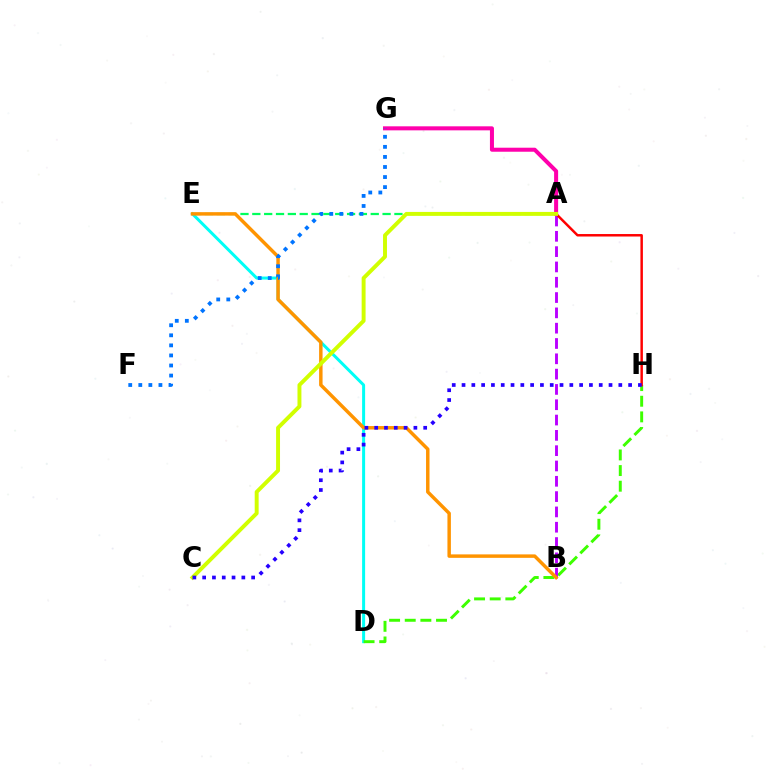{('A', 'G'): [{'color': '#ff00ac', 'line_style': 'solid', 'thickness': 2.9}], ('A', 'E'): [{'color': '#00ff5c', 'line_style': 'dashed', 'thickness': 1.61}], ('D', 'E'): [{'color': '#00fff6', 'line_style': 'solid', 'thickness': 2.16}], ('D', 'H'): [{'color': '#3dff00', 'line_style': 'dashed', 'thickness': 2.12}], ('A', 'B'): [{'color': '#b900ff', 'line_style': 'dashed', 'thickness': 2.08}], ('B', 'E'): [{'color': '#ff9400', 'line_style': 'solid', 'thickness': 2.49}], ('F', 'G'): [{'color': '#0074ff', 'line_style': 'dotted', 'thickness': 2.73}], ('A', 'H'): [{'color': '#ff0000', 'line_style': 'solid', 'thickness': 1.78}], ('A', 'C'): [{'color': '#d1ff00', 'line_style': 'solid', 'thickness': 2.83}], ('C', 'H'): [{'color': '#2500ff', 'line_style': 'dotted', 'thickness': 2.66}]}